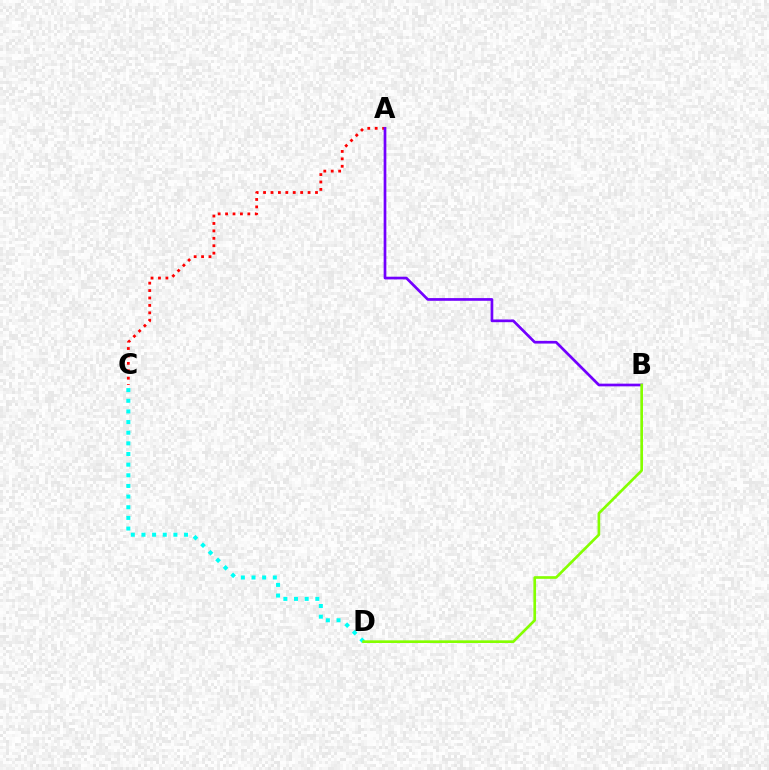{('C', 'D'): [{'color': '#00fff6', 'line_style': 'dotted', 'thickness': 2.89}], ('A', 'C'): [{'color': '#ff0000', 'line_style': 'dotted', 'thickness': 2.02}], ('A', 'B'): [{'color': '#7200ff', 'line_style': 'solid', 'thickness': 1.95}], ('B', 'D'): [{'color': '#84ff00', 'line_style': 'solid', 'thickness': 1.92}]}